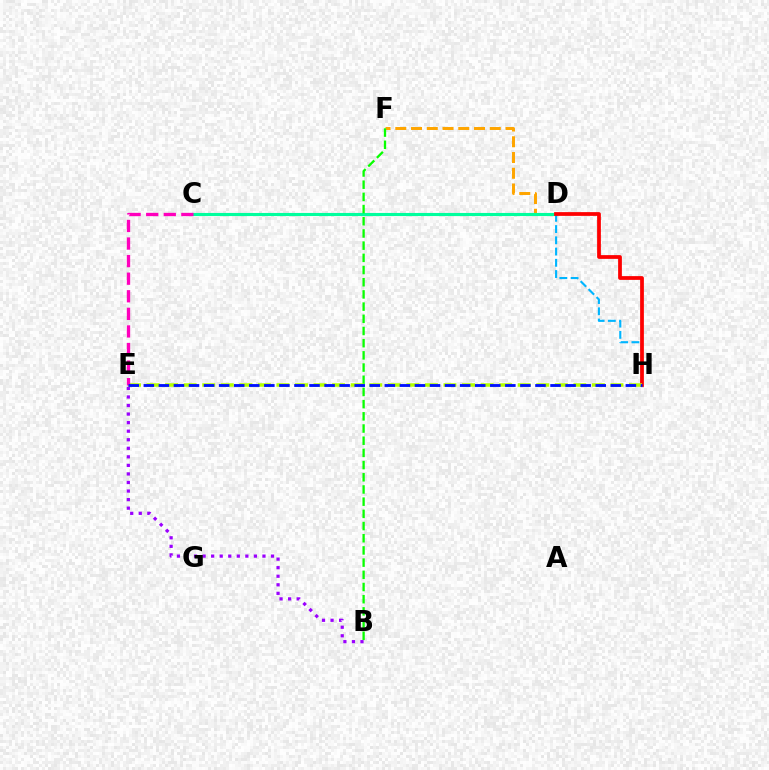{('D', 'F'): [{'color': '#ffa500', 'line_style': 'dashed', 'thickness': 2.14}], ('C', 'D'): [{'color': '#00ff9d', 'line_style': 'solid', 'thickness': 2.24}], ('D', 'H'): [{'color': '#00b5ff', 'line_style': 'dashed', 'thickness': 1.53}, {'color': '#ff0000', 'line_style': 'solid', 'thickness': 2.7}], ('B', 'E'): [{'color': '#9b00ff', 'line_style': 'dotted', 'thickness': 2.32}], ('B', 'F'): [{'color': '#08ff00', 'line_style': 'dashed', 'thickness': 1.66}], ('E', 'H'): [{'color': '#b3ff00', 'line_style': 'dashed', 'thickness': 2.52}, {'color': '#0010ff', 'line_style': 'dashed', 'thickness': 2.05}], ('C', 'E'): [{'color': '#ff00bd', 'line_style': 'dashed', 'thickness': 2.39}]}